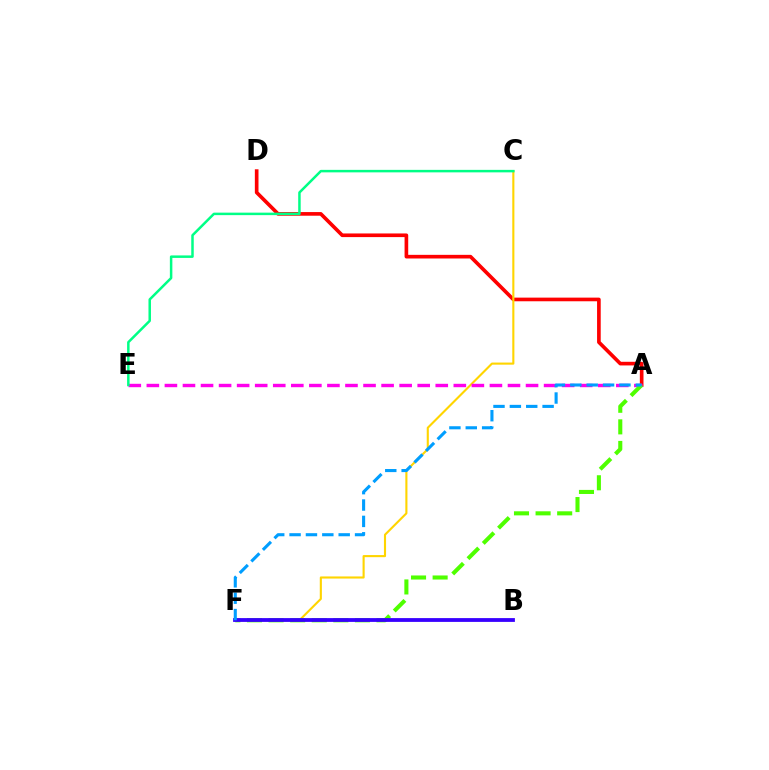{('A', 'D'): [{'color': '#ff0000', 'line_style': 'solid', 'thickness': 2.63}], ('C', 'F'): [{'color': '#ffd500', 'line_style': 'solid', 'thickness': 1.52}], ('A', 'E'): [{'color': '#ff00ed', 'line_style': 'dashed', 'thickness': 2.45}], ('C', 'E'): [{'color': '#00ff86', 'line_style': 'solid', 'thickness': 1.8}], ('A', 'F'): [{'color': '#4fff00', 'line_style': 'dashed', 'thickness': 2.93}, {'color': '#009eff', 'line_style': 'dashed', 'thickness': 2.22}], ('B', 'F'): [{'color': '#3700ff', 'line_style': 'solid', 'thickness': 2.74}]}